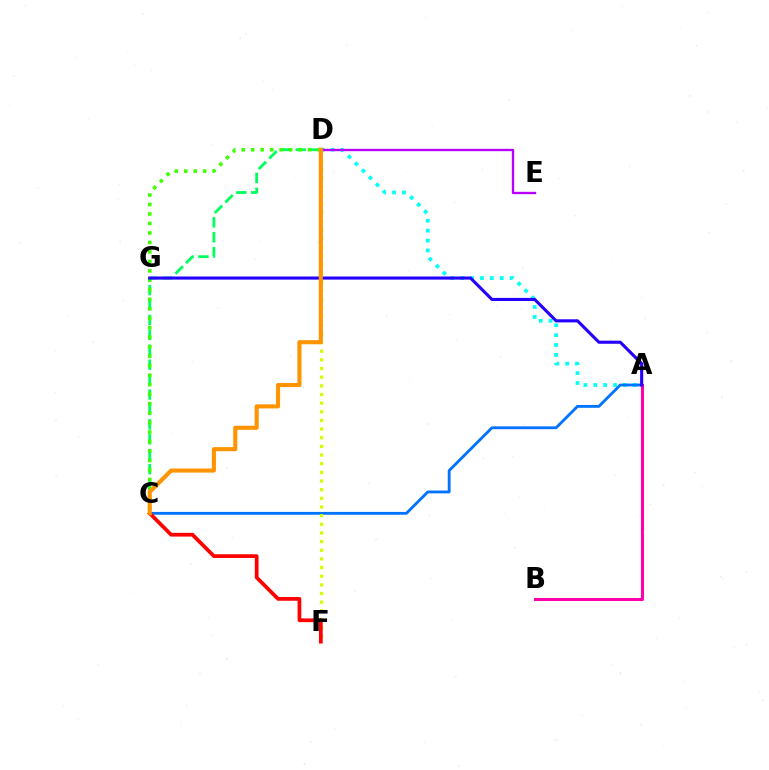{('A', 'D'): [{'color': '#00fff6', 'line_style': 'dotted', 'thickness': 2.69}], ('C', 'D'): [{'color': '#00ff5c', 'line_style': 'dashed', 'thickness': 2.03}, {'color': '#3dff00', 'line_style': 'dotted', 'thickness': 2.58}, {'color': '#ff9400', 'line_style': 'solid', 'thickness': 2.95}], ('A', 'C'): [{'color': '#0074ff', 'line_style': 'solid', 'thickness': 2.04}], ('A', 'B'): [{'color': '#ff00ac', 'line_style': 'solid', 'thickness': 2.19}], ('D', 'E'): [{'color': '#b900ff', 'line_style': 'solid', 'thickness': 1.69}], ('A', 'G'): [{'color': '#2500ff', 'line_style': 'solid', 'thickness': 2.23}], ('D', 'F'): [{'color': '#d1ff00', 'line_style': 'dotted', 'thickness': 2.35}], ('C', 'F'): [{'color': '#ff0000', 'line_style': 'solid', 'thickness': 2.68}]}